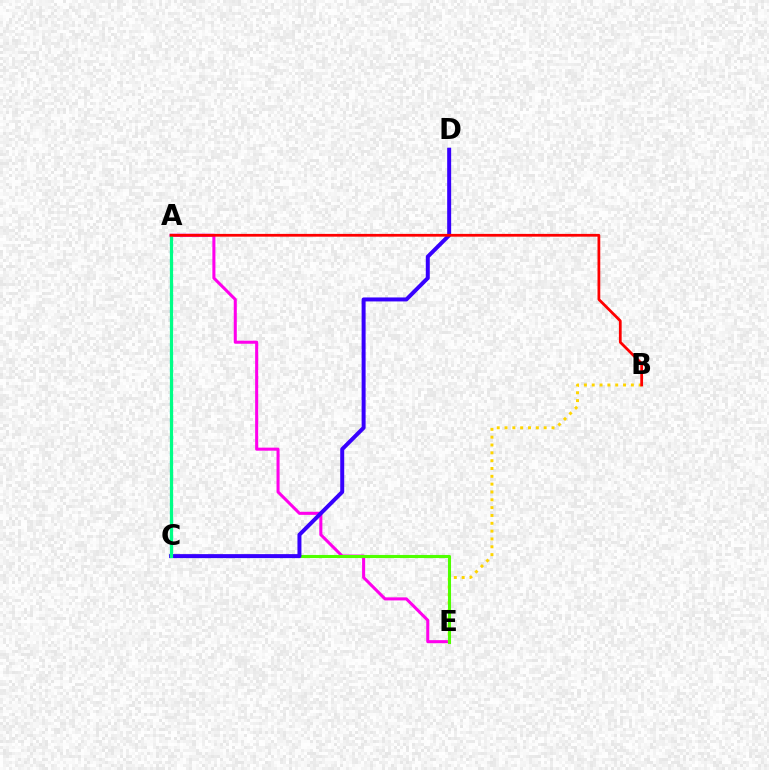{('A', 'E'): [{'color': '#ff00ed', 'line_style': 'solid', 'thickness': 2.19}], ('B', 'E'): [{'color': '#ffd500', 'line_style': 'dotted', 'thickness': 2.13}], ('C', 'E'): [{'color': '#4fff00', 'line_style': 'solid', 'thickness': 2.21}], ('A', 'C'): [{'color': '#009eff', 'line_style': 'dotted', 'thickness': 2.28}, {'color': '#00ff86', 'line_style': 'solid', 'thickness': 2.3}], ('C', 'D'): [{'color': '#3700ff', 'line_style': 'solid', 'thickness': 2.87}], ('A', 'B'): [{'color': '#ff0000', 'line_style': 'solid', 'thickness': 1.99}]}